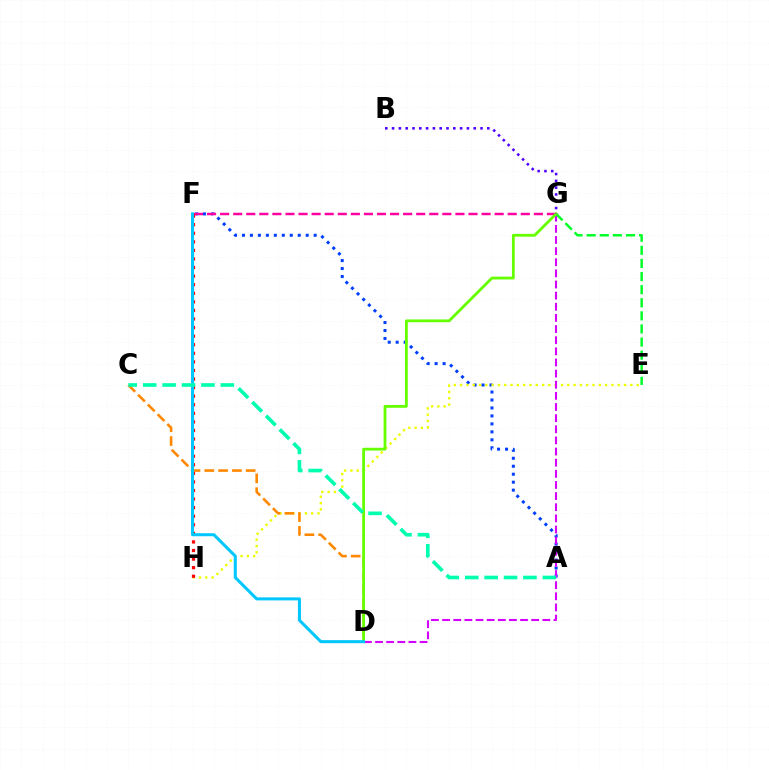{('A', 'F'): [{'color': '#003fff', 'line_style': 'dotted', 'thickness': 2.16}], ('F', 'G'): [{'color': '#ff00a0', 'line_style': 'dashed', 'thickness': 1.78}], ('E', 'H'): [{'color': '#eeff00', 'line_style': 'dotted', 'thickness': 1.71}], ('F', 'H'): [{'color': '#ff0000', 'line_style': 'dotted', 'thickness': 2.33}], ('D', 'G'): [{'color': '#d600ff', 'line_style': 'dashed', 'thickness': 1.51}, {'color': '#66ff00', 'line_style': 'solid', 'thickness': 2.02}], ('C', 'D'): [{'color': '#ff8800', 'line_style': 'dashed', 'thickness': 1.87}], ('E', 'G'): [{'color': '#00ff27', 'line_style': 'dashed', 'thickness': 1.78}], ('D', 'F'): [{'color': '#00c7ff', 'line_style': 'solid', 'thickness': 2.18}], ('B', 'G'): [{'color': '#4f00ff', 'line_style': 'dotted', 'thickness': 1.85}], ('A', 'C'): [{'color': '#00ffaf', 'line_style': 'dashed', 'thickness': 2.64}]}